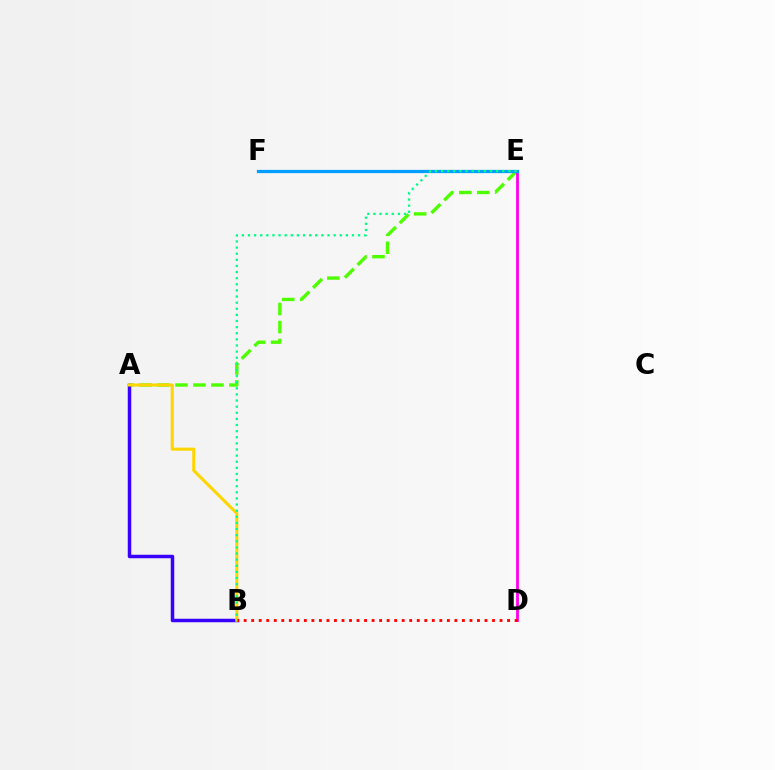{('A', 'E'): [{'color': '#4fff00', 'line_style': 'dashed', 'thickness': 2.44}], ('A', 'B'): [{'color': '#3700ff', 'line_style': 'solid', 'thickness': 2.51}, {'color': '#ffd500', 'line_style': 'solid', 'thickness': 2.2}], ('D', 'E'): [{'color': '#ff00ed', 'line_style': 'solid', 'thickness': 2.02}], ('E', 'F'): [{'color': '#009eff', 'line_style': 'solid', 'thickness': 2.35}], ('B', 'E'): [{'color': '#00ff86', 'line_style': 'dotted', 'thickness': 1.66}], ('B', 'D'): [{'color': '#ff0000', 'line_style': 'dotted', 'thickness': 2.04}]}